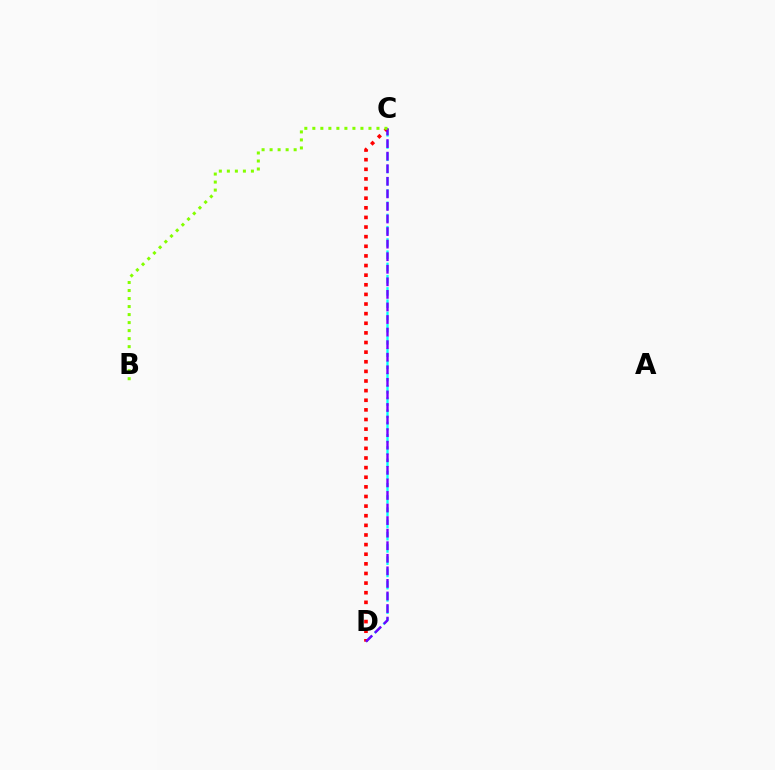{('C', 'D'): [{'color': '#00fff6', 'line_style': 'dashed', 'thickness': 1.66}, {'color': '#ff0000', 'line_style': 'dotted', 'thickness': 2.61}, {'color': '#7200ff', 'line_style': 'dashed', 'thickness': 1.71}], ('B', 'C'): [{'color': '#84ff00', 'line_style': 'dotted', 'thickness': 2.18}]}